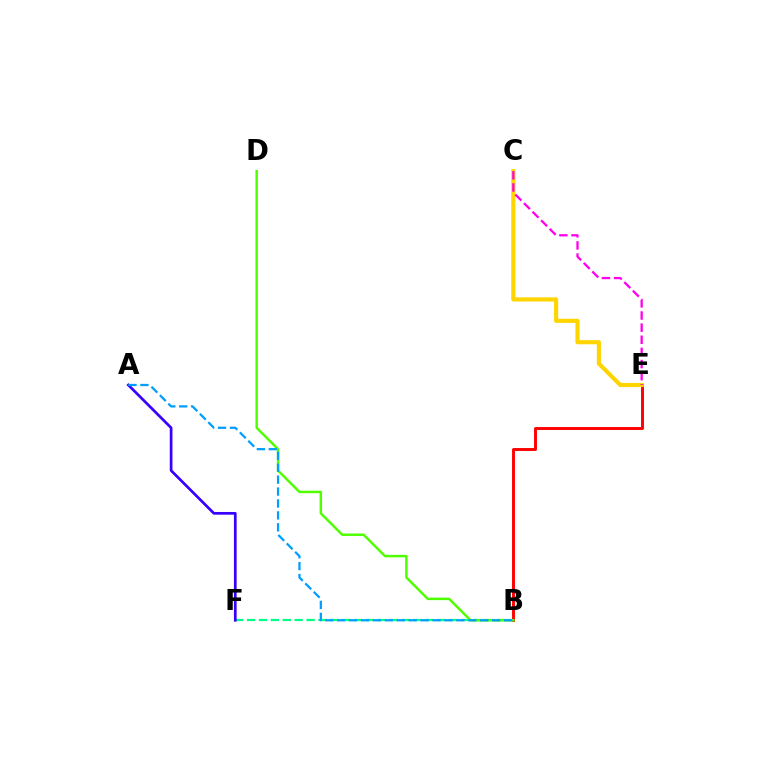{('B', 'E'): [{'color': '#ff0000', 'line_style': 'solid', 'thickness': 2.1}], ('B', 'F'): [{'color': '#00ff86', 'line_style': 'dashed', 'thickness': 1.62}], ('B', 'D'): [{'color': '#4fff00', 'line_style': 'solid', 'thickness': 1.78}], ('A', 'F'): [{'color': '#3700ff', 'line_style': 'solid', 'thickness': 1.94}], ('C', 'E'): [{'color': '#ffd500', 'line_style': 'solid', 'thickness': 2.97}, {'color': '#ff00ed', 'line_style': 'dashed', 'thickness': 1.65}], ('A', 'B'): [{'color': '#009eff', 'line_style': 'dashed', 'thickness': 1.62}]}